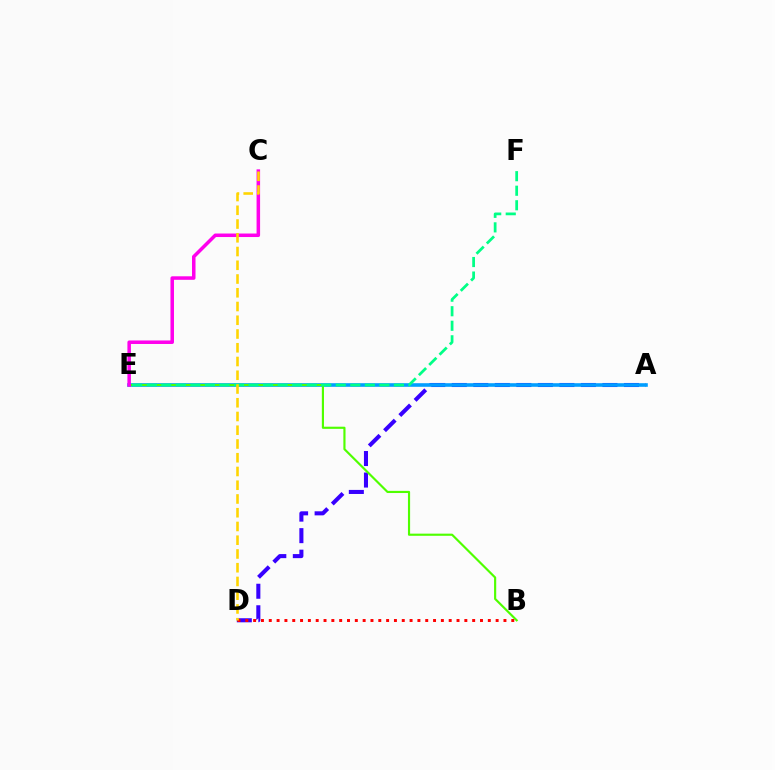{('A', 'D'): [{'color': '#3700ff', 'line_style': 'dashed', 'thickness': 2.92}], ('A', 'E'): [{'color': '#009eff', 'line_style': 'solid', 'thickness': 2.6}], ('B', 'E'): [{'color': '#4fff00', 'line_style': 'solid', 'thickness': 1.55}], ('E', 'F'): [{'color': '#00ff86', 'line_style': 'dashed', 'thickness': 1.98}], ('B', 'D'): [{'color': '#ff0000', 'line_style': 'dotted', 'thickness': 2.13}], ('C', 'E'): [{'color': '#ff00ed', 'line_style': 'solid', 'thickness': 2.53}], ('C', 'D'): [{'color': '#ffd500', 'line_style': 'dashed', 'thickness': 1.87}]}